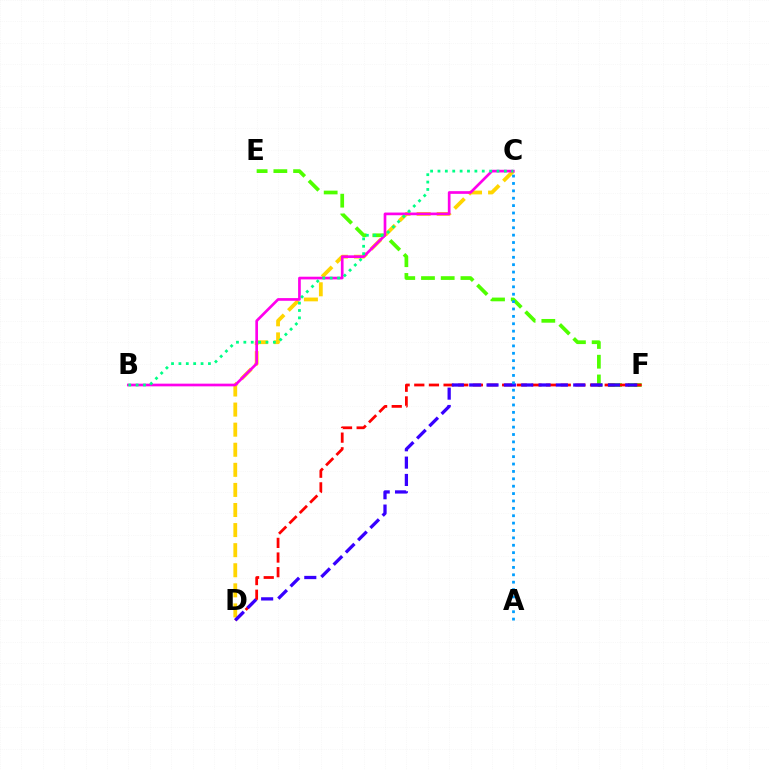{('E', 'F'): [{'color': '#4fff00', 'line_style': 'dashed', 'thickness': 2.68}], ('C', 'D'): [{'color': '#ffd500', 'line_style': 'dashed', 'thickness': 2.73}], ('B', 'C'): [{'color': '#ff00ed', 'line_style': 'solid', 'thickness': 1.93}, {'color': '#00ff86', 'line_style': 'dotted', 'thickness': 2.01}], ('D', 'F'): [{'color': '#ff0000', 'line_style': 'dashed', 'thickness': 1.99}, {'color': '#3700ff', 'line_style': 'dashed', 'thickness': 2.36}], ('A', 'C'): [{'color': '#009eff', 'line_style': 'dotted', 'thickness': 2.01}]}